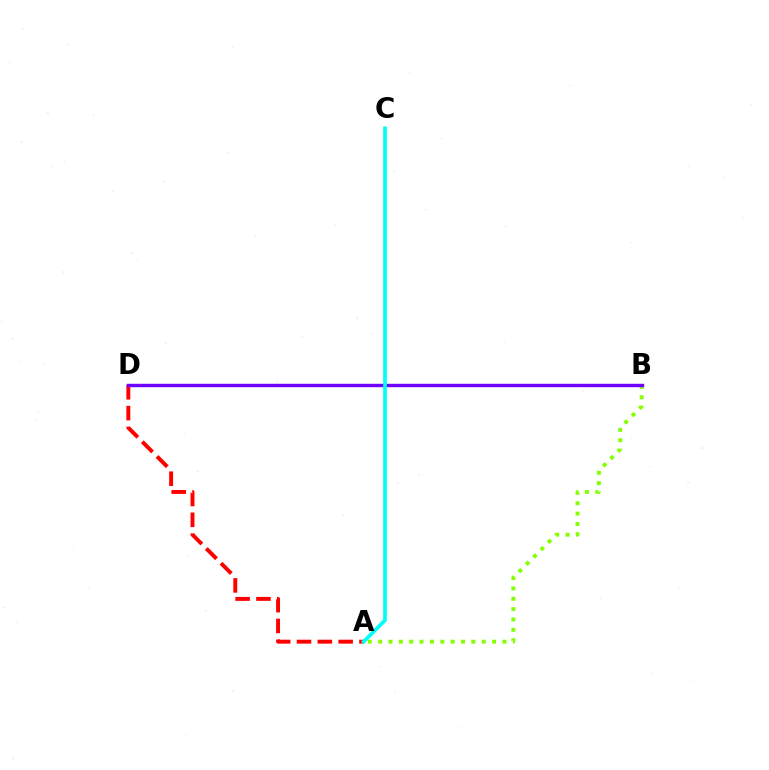{('A', 'D'): [{'color': '#ff0000', 'line_style': 'dashed', 'thickness': 2.83}], ('A', 'B'): [{'color': '#84ff00', 'line_style': 'dotted', 'thickness': 2.81}], ('B', 'D'): [{'color': '#7200ff', 'line_style': 'solid', 'thickness': 2.45}], ('A', 'C'): [{'color': '#00fff6', 'line_style': 'solid', 'thickness': 2.67}]}